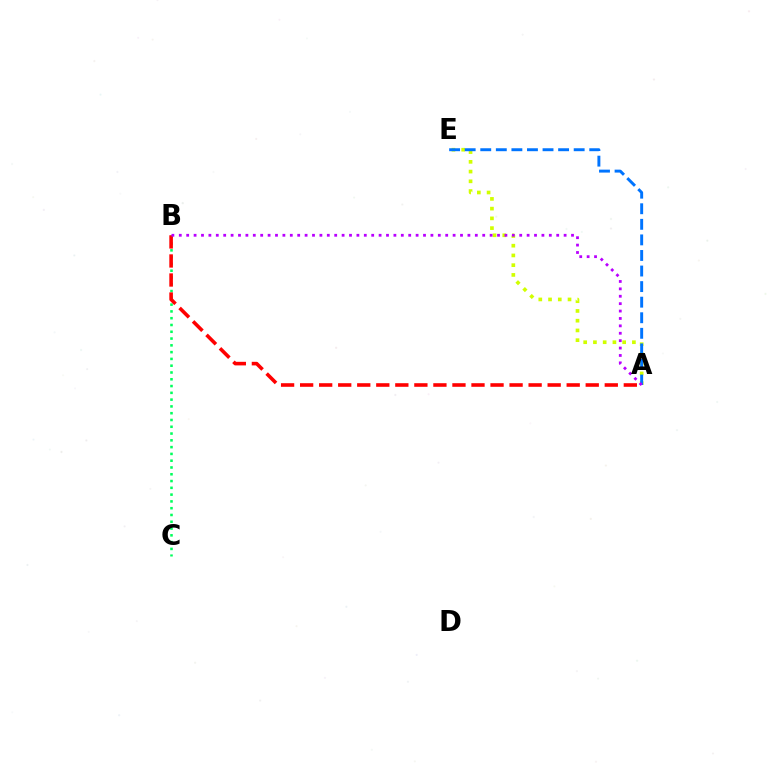{('A', 'E'): [{'color': '#d1ff00', 'line_style': 'dotted', 'thickness': 2.65}, {'color': '#0074ff', 'line_style': 'dashed', 'thickness': 2.12}], ('B', 'C'): [{'color': '#00ff5c', 'line_style': 'dotted', 'thickness': 1.84}], ('A', 'B'): [{'color': '#ff0000', 'line_style': 'dashed', 'thickness': 2.59}, {'color': '#b900ff', 'line_style': 'dotted', 'thickness': 2.01}]}